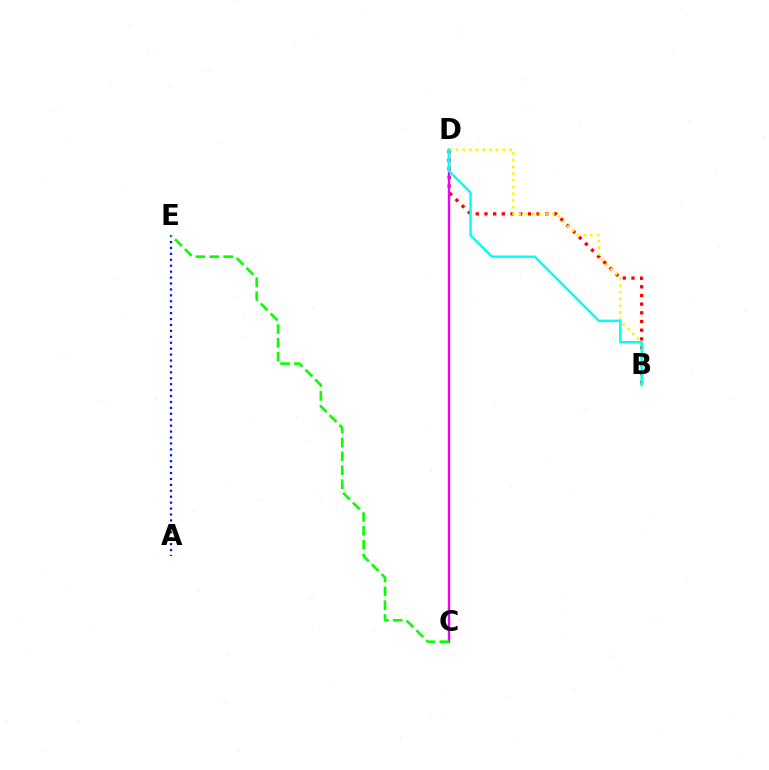{('B', 'D'): [{'color': '#ff0000', 'line_style': 'dotted', 'thickness': 2.36}, {'color': '#fcf500', 'line_style': 'dotted', 'thickness': 1.82}, {'color': '#00fff6', 'line_style': 'solid', 'thickness': 1.75}], ('C', 'D'): [{'color': '#ee00ff', 'line_style': 'solid', 'thickness': 1.7}], ('A', 'E'): [{'color': '#0010ff', 'line_style': 'dotted', 'thickness': 1.61}], ('C', 'E'): [{'color': '#08ff00', 'line_style': 'dashed', 'thickness': 1.89}]}